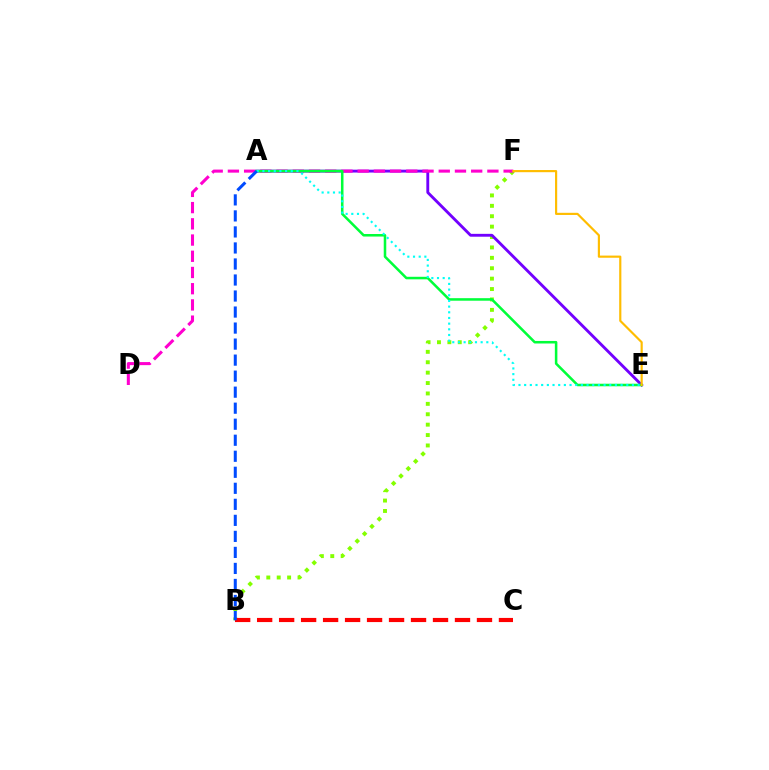{('B', 'F'): [{'color': '#84ff00', 'line_style': 'dotted', 'thickness': 2.83}], ('A', 'E'): [{'color': '#7200ff', 'line_style': 'solid', 'thickness': 2.06}, {'color': '#00ff39', 'line_style': 'solid', 'thickness': 1.83}, {'color': '#00fff6', 'line_style': 'dotted', 'thickness': 1.54}], ('D', 'F'): [{'color': '#ff00cf', 'line_style': 'dashed', 'thickness': 2.2}], ('B', 'C'): [{'color': '#ff0000', 'line_style': 'dashed', 'thickness': 2.99}], ('A', 'B'): [{'color': '#004bff', 'line_style': 'dashed', 'thickness': 2.18}], ('E', 'F'): [{'color': '#ffbd00', 'line_style': 'solid', 'thickness': 1.56}]}